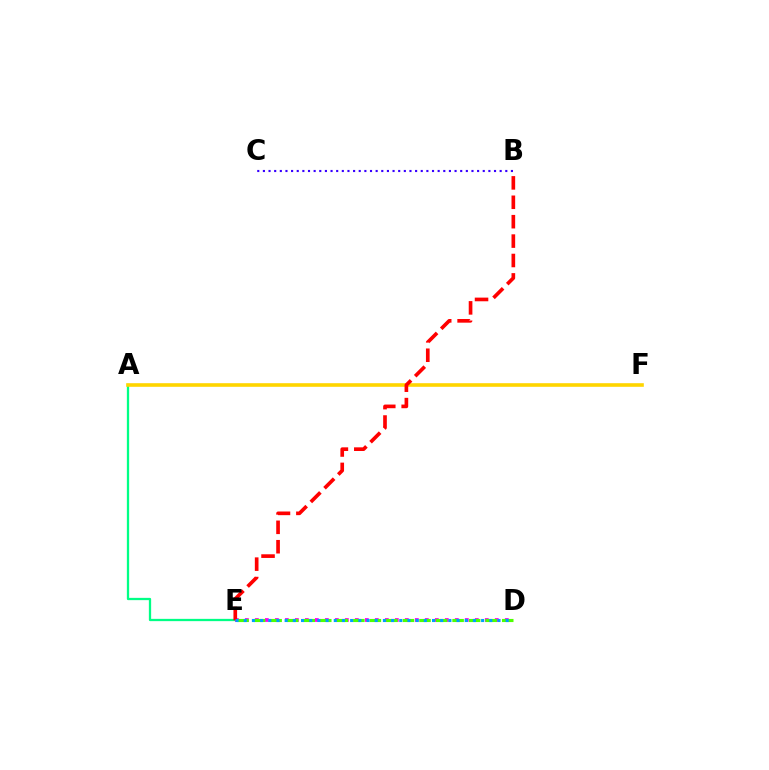{('A', 'E'): [{'color': '#00ff86', 'line_style': 'solid', 'thickness': 1.64}], ('D', 'E'): [{'color': '#ff00ed', 'line_style': 'dotted', 'thickness': 2.72}, {'color': '#4fff00', 'line_style': 'dashed', 'thickness': 2.25}, {'color': '#009eff', 'line_style': 'dotted', 'thickness': 2.22}], ('A', 'F'): [{'color': '#ffd500', 'line_style': 'solid', 'thickness': 2.61}], ('B', 'E'): [{'color': '#ff0000', 'line_style': 'dashed', 'thickness': 2.64}], ('B', 'C'): [{'color': '#3700ff', 'line_style': 'dotted', 'thickness': 1.53}]}